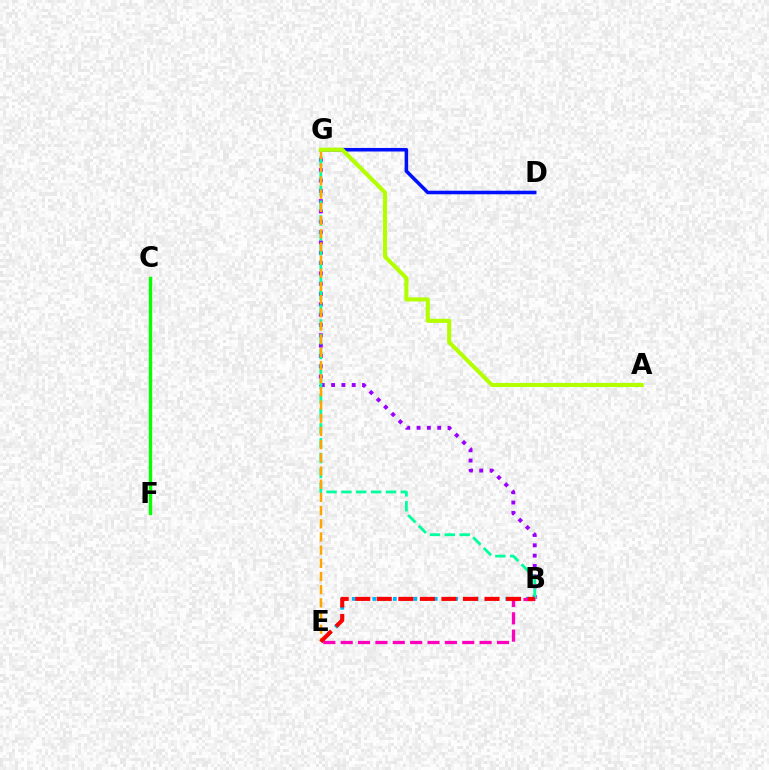{('C', 'F'): [{'color': '#08ff00', 'line_style': 'solid', 'thickness': 2.41}], ('B', 'G'): [{'color': '#9b00ff', 'line_style': 'dotted', 'thickness': 2.8}, {'color': '#00ff9d', 'line_style': 'dashed', 'thickness': 2.02}], ('D', 'G'): [{'color': '#0010ff', 'line_style': 'solid', 'thickness': 2.55}], ('B', 'E'): [{'color': '#00b5ff', 'line_style': 'dotted', 'thickness': 2.78}, {'color': '#ff00bd', 'line_style': 'dashed', 'thickness': 2.36}, {'color': '#ff0000', 'line_style': 'dashed', 'thickness': 2.93}], ('E', 'G'): [{'color': '#ffa500', 'line_style': 'dashed', 'thickness': 1.79}], ('A', 'G'): [{'color': '#b3ff00', 'line_style': 'solid', 'thickness': 2.94}]}